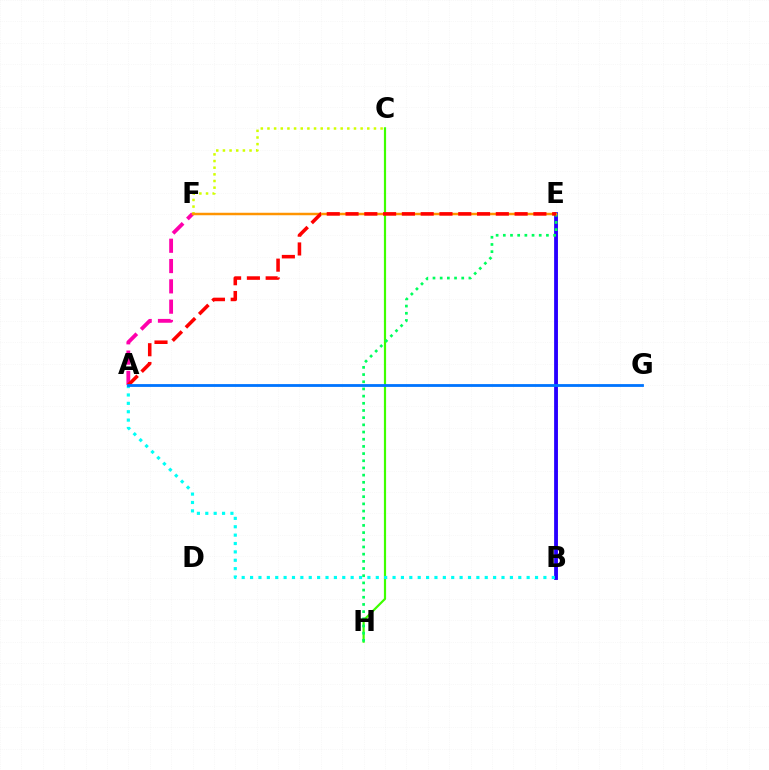{('A', 'F'): [{'color': '#ff00ac', 'line_style': 'dashed', 'thickness': 2.76}], ('B', 'E'): [{'color': '#b900ff', 'line_style': 'solid', 'thickness': 1.81}, {'color': '#2500ff', 'line_style': 'solid', 'thickness': 2.71}], ('C', 'F'): [{'color': '#d1ff00', 'line_style': 'dotted', 'thickness': 1.81}], ('C', 'H'): [{'color': '#3dff00', 'line_style': 'solid', 'thickness': 1.58}], ('E', 'H'): [{'color': '#00ff5c', 'line_style': 'dotted', 'thickness': 1.95}], ('A', 'B'): [{'color': '#00fff6', 'line_style': 'dotted', 'thickness': 2.28}], ('E', 'F'): [{'color': '#ff9400', 'line_style': 'solid', 'thickness': 1.79}], ('A', 'E'): [{'color': '#ff0000', 'line_style': 'dashed', 'thickness': 2.55}], ('A', 'G'): [{'color': '#0074ff', 'line_style': 'solid', 'thickness': 2.02}]}